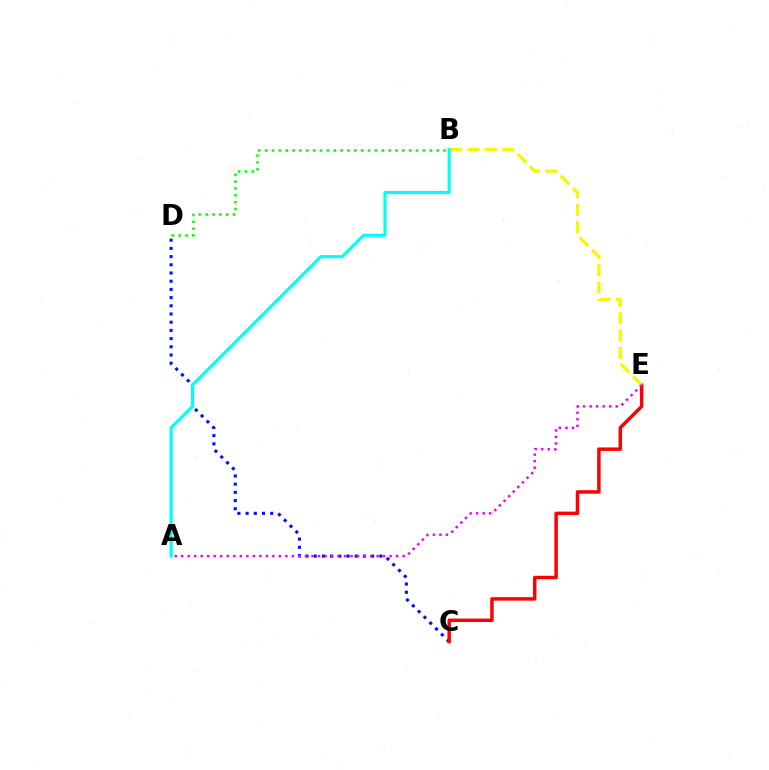{('C', 'D'): [{'color': '#0010ff', 'line_style': 'dotted', 'thickness': 2.23}], ('C', 'E'): [{'color': '#ff0000', 'line_style': 'solid', 'thickness': 2.49}], ('B', 'D'): [{'color': '#08ff00', 'line_style': 'dotted', 'thickness': 1.86}], ('B', 'E'): [{'color': '#fcf500', 'line_style': 'dashed', 'thickness': 2.36}], ('A', 'E'): [{'color': '#ee00ff', 'line_style': 'dotted', 'thickness': 1.77}], ('A', 'B'): [{'color': '#00fff6', 'line_style': 'solid', 'thickness': 2.26}]}